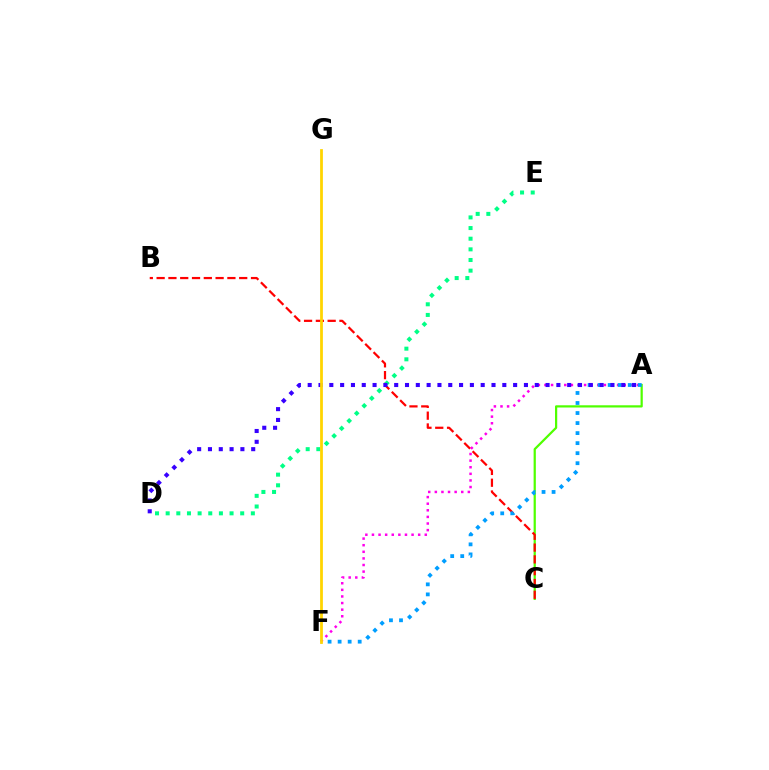{('A', 'C'): [{'color': '#4fff00', 'line_style': 'solid', 'thickness': 1.6}], ('A', 'F'): [{'color': '#ff00ed', 'line_style': 'dotted', 'thickness': 1.79}, {'color': '#009eff', 'line_style': 'dotted', 'thickness': 2.73}], ('B', 'C'): [{'color': '#ff0000', 'line_style': 'dashed', 'thickness': 1.6}], ('D', 'E'): [{'color': '#00ff86', 'line_style': 'dotted', 'thickness': 2.89}], ('A', 'D'): [{'color': '#3700ff', 'line_style': 'dotted', 'thickness': 2.94}], ('F', 'G'): [{'color': '#ffd500', 'line_style': 'solid', 'thickness': 1.99}]}